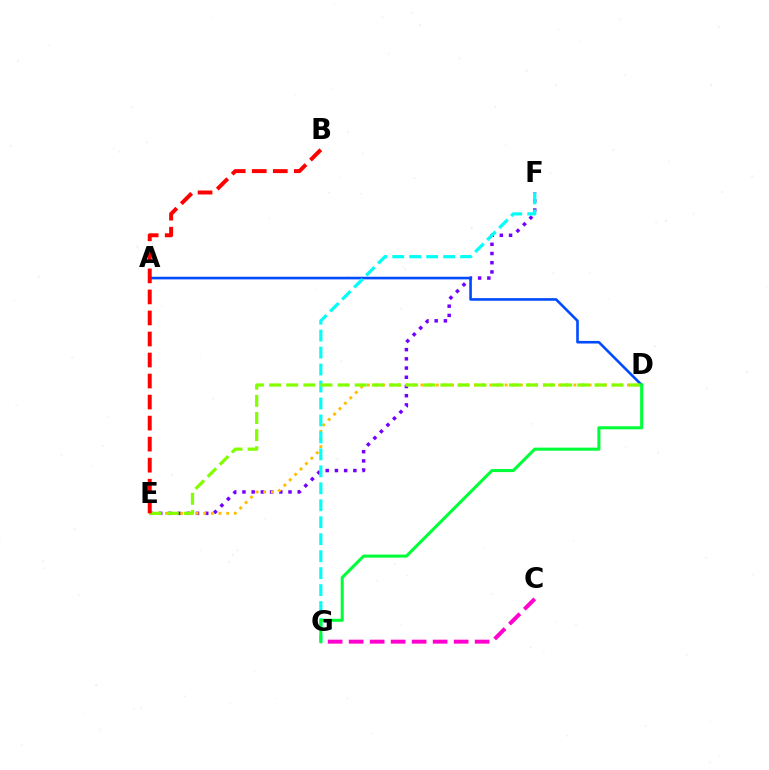{('C', 'G'): [{'color': '#ff00cf', 'line_style': 'dashed', 'thickness': 2.85}], ('E', 'F'): [{'color': '#7200ff', 'line_style': 'dotted', 'thickness': 2.5}], ('A', 'D'): [{'color': '#004bff', 'line_style': 'solid', 'thickness': 1.88}], ('D', 'E'): [{'color': '#ffbd00', 'line_style': 'dotted', 'thickness': 2.08}, {'color': '#84ff00', 'line_style': 'dashed', 'thickness': 2.33}], ('F', 'G'): [{'color': '#00fff6', 'line_style': 'dashed', 'thickness': 2.3}], ('B', 'E'): [{'color': '#ff0000', 'line_style': 'dashed', 'thickness': 2.86}], ('D', 'G'): [{'color': '#00ff39', 'line_style': 'solid', 'thickness': 2.21}]}